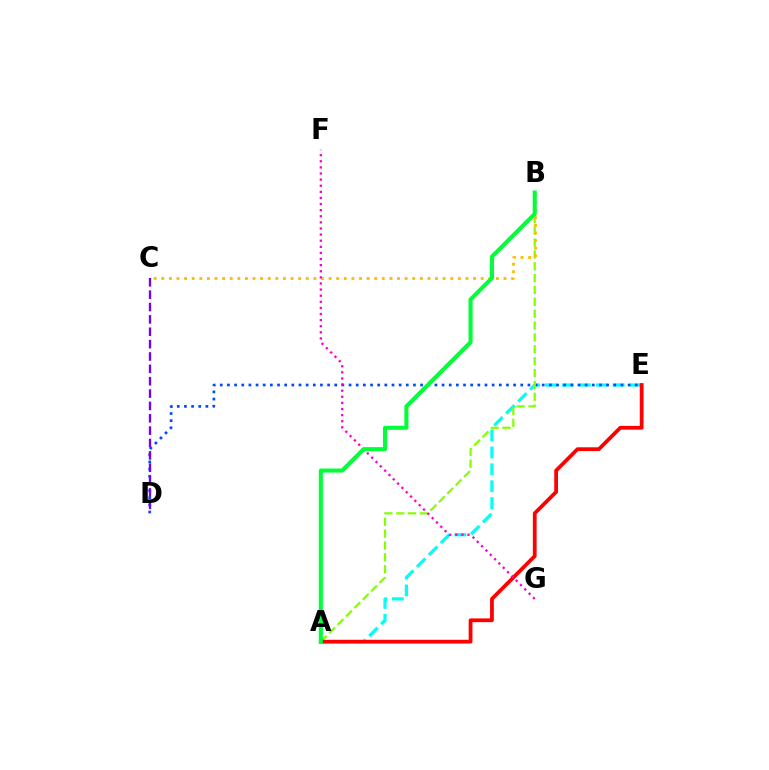{('A', 'E'): [{'color': '#00fff6', 'line_style': 'dashed', 'thickness': 2.3}, {'color': '#ff0000', 'line_style': 'solid', 'thickness': 2.71}], ('D', 'E'): [{'color': '#004bff', 'line_style': 'dotted', 'thickness': 1.94}], ('A', 'B'): [{'color': '#84ff00', 'line_style': 'dashed', 'thickness': 1.61}, {'color': '#00ff39', 'line_style': 'solid', 'thickness': 2.93}], ('C', 'D'): [{'color': '#7200ff', 'line_style': 'dashed', 'thickness': 1.68}], ('B', 'C'): [{'color': '#ffbd00', 'line_style': 'dotted', 'thickness': 2.07}], ('F', 'G'): [{'color': '#ff00cf', 'line_style': 'dotted', 'thickness': 1.66}]}